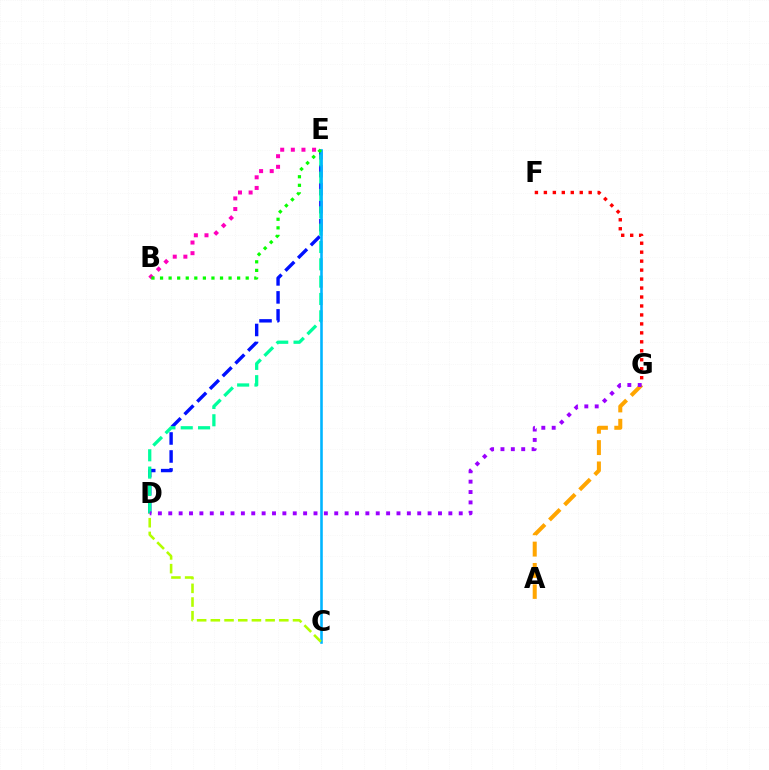{('D', 'E'): [{'color': '#0010ff', 'line_style': 'dashed', 'thickness': 2.44}, {'color': '#00ff9d', 'line_style': 'dashed', 'thickness': 2.35}], ('C', 'E'): [{'color': '#00b5ff', 'line_style': 'solid', 'thickness': 1.86}], ('A', 'G'): [{'color': '#ffa500', 'line_style': 'dashed', 'thickness': 2.9}], ('C', 'D'): [{'color': '#b3ff00', 'line_style': 'dashed', 'thickness': 1.86}], ('B', 'E'): [{'color': '#ff00bd', 'line_style': 'dotted', 'thickness': 2.89}, {'color': '#08ff00', 'line_style': 'dotted', 'thickness': 2.33}], ('F', 'G'): [{'color': '#ff0000', 'line_style': 'dotted', 'thickness': 2.44}], ('D', 'G'): [{'color': '#9b00ff', 'line_style': 'dotted', 'thickness': 2.82}]}